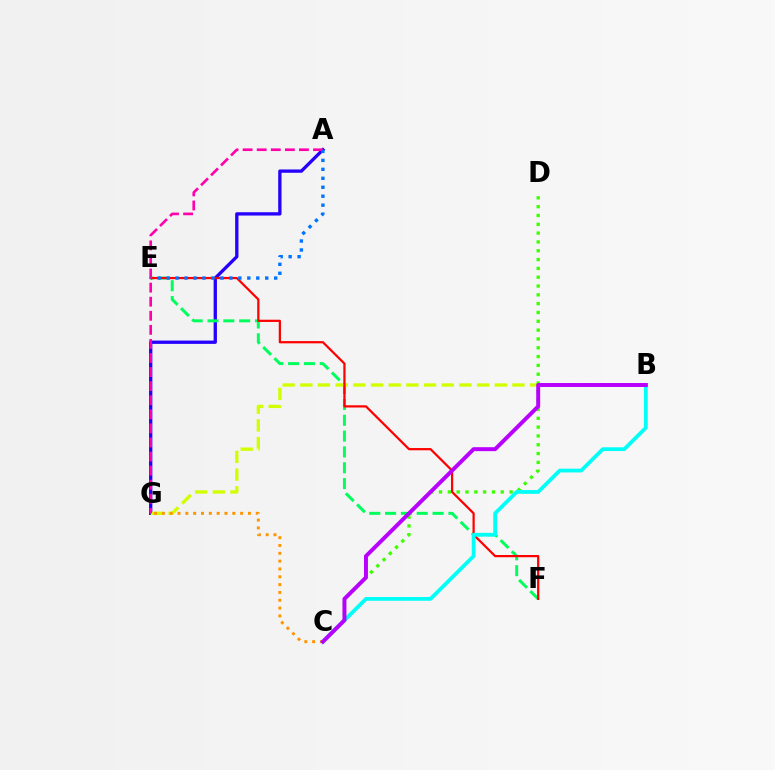{('A', 'G'): [{'color': '#2500ff', 'line_style': 'solid', 'thickness': 2.38}, {'color': '#ff00ac', 'line_style': 'dashed', 'thickness': 1.91}], ('E', 'F'): [{'color': '#00ff5c', 'line_style': 'dashed', 'thickness': 2.15}, {'color': '#ff0000', 'line_style': 'solid', 'thickness': 1.61}], ('B', 'G'): [{'color': '#d1ff00', 'line_style': 'dashed', 'thickness': 2.4}], ('C', 'G'): [{'color': '#ff9400', 'line_style': 'dotted', 'thickness': 2.13}], ('C', 'D'): [{'color': '#3dff00', 'line_style': 'dotted', 'thickness': 2.4}], ('B', 'C'): [{'color': '#00fff6', 'line_style': 'solid', 'thickness': 2.71}, {'color': '#b900ff', 'line_style': 'solid', 'thickness': 2.84}], ('A', 'E'): [{'color': '#0074ff', 'line_style': 'dotted', 'thickness': 2.43}]}